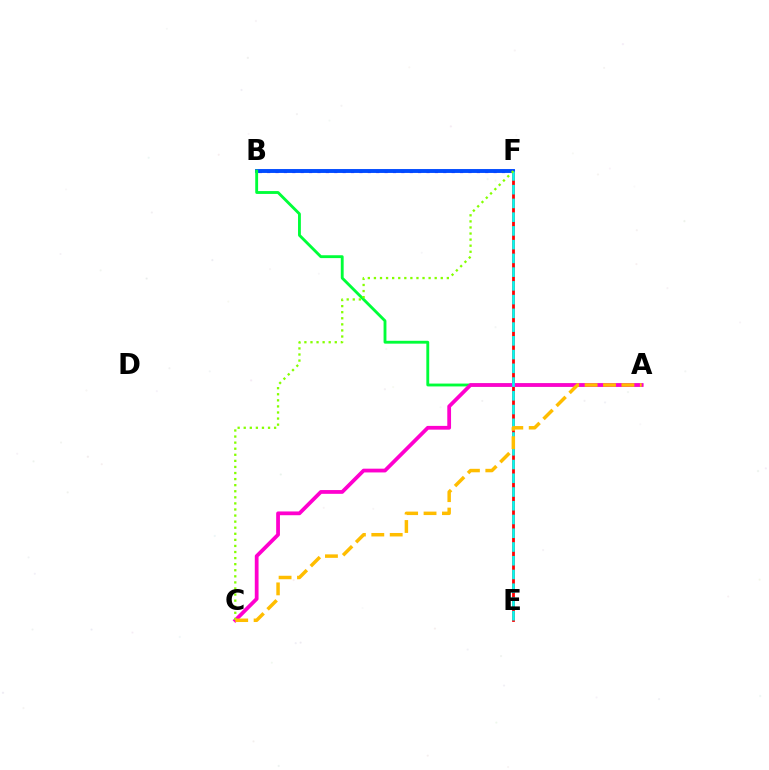{('B', 'F'): [{'color': '#7200ff', 'line_style': 'dotted', 'thickness': 2.28}, {'color': '#004bff', 'line_style': 'solid', 'thickness': 2.8}], ('E', 'F'): [{'color': '#ff0000', 'line_style': 'solid', 'thickness': 2.01}, {'color': '#00fff6', 'line_style': 'dashed', 'thickness': 1.87}], ('A', 'B'): [{'color': '#00ff39', 'line_style': 'solid', 'thickness': 2.06}], ('A', 'C'): [{'color': '#ff00cf', 'line_style': 'solid', 'thickness': 2.71}, {'color': '#ffbd00', 'line_style': 'dashed', 'thickness': 2.5}], ('C', 'F'): [{'color': '#84ff00', 'line_style': 'dotted', 'thickness': 1.65}]}